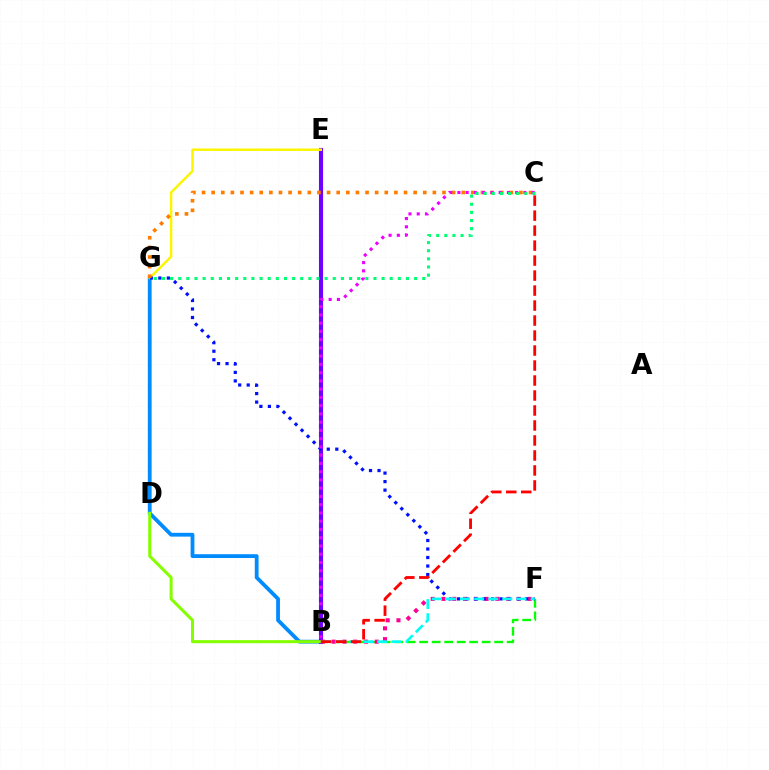{('B', 'G'): [{'color': '#008cff', 'line_style': 'solid', 'thickness': 2.74}], ('B', 'F'): [{'color': '#08ff00', 'line_style': 'dashed', 'thickness': 1.7}, {'color': '#ff0094', 'line_style': 'dotted', 'thickness': 2.93}, {'color': '#00fff6', 'line_style': 'dashed', 'thickness': 1.92}], ('B', 'E'): [{'color': '#7200ff', 'line_style': 'solid', 'thickness': 2.94}], ('E', 'G'): [{'color': '#fcf500', 'line_style': 'solid', 'thickness': 1.76}], ('F', 'G'): [{'color': '#0010ff', 'line_style': 'dotted', 'thickness': 2.31}], ('C', 'G'): [{'color': '#ff7c00', 'line_style': 'dotted', 'thickness': 2.61}, {'color': '#00ff74', 'line_style': 'dotted', 'thickness': 2.21}], ('B', 'D'): [{'color': '#84ff00', 'line_style': 'solid', 'thickness': 2.19}], ('B', 'C'): [{'color': '#ee00ff', 'line_style': 'dotted', 'thickness': 2.24}, {'color': '#ff0000', 'line_style': 'dashed', 'thickness': 2.04}]}